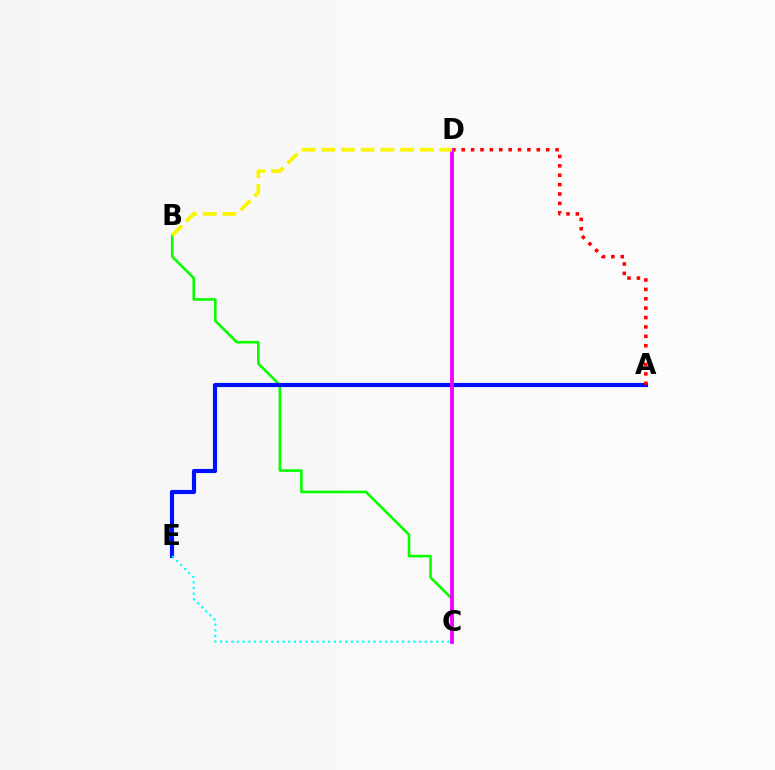{('B', 'C'): [{'color': '#08ff00', 'line_style': 'solid', 'thickness': 1.88}], ('A', 'E'): [{'color': '#0010ff', 'line_style': 'solid', 'thickness': 2.98}], ('C', 'E'): [{'color': '#00fff6', 'line_style': 'dotted', 'thickness': 1.55}], ('A', 'D'): [{'color': '#ff0000', 'line_style': 'dotted', 'thickness': 2.55}], ('C', 'D'): [{'color': '#ee00ff', 'line_style': 'solid', 'thickness': 2.75}], ('B', 'D'): [{'color': '#fcf500', 'line_style': 'dashed', 'thickness': 2.68}]}